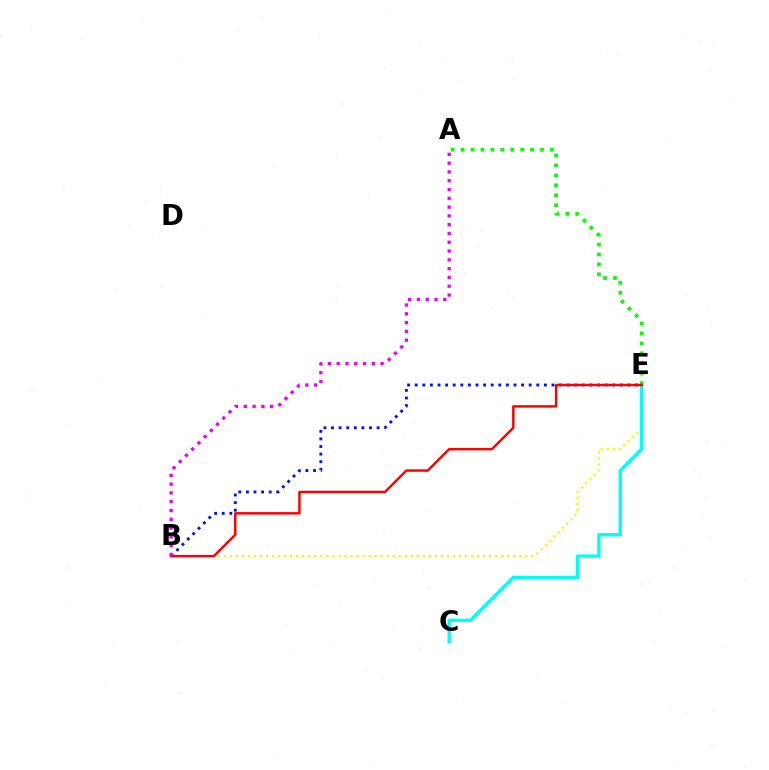{('B', 'E'): [{'color': '#fcf500', 'line_style': 'dotted', 'thickness': 1.64}, {'color': '#0010ff', 'line_style': 'dotted', 'thickness': 2.06}, {'color': '#ff0000', 'line_style': 'solid', 'thickness': 1.78}], ('C', 'E'): [{'color': '#00fff6', 'line_style': 'solid', 'thickness': 2.45}], ('A', 'E'): [{'color': '#08ff00', 'line_style': 'dotted', 'thickness': 2.7}], ('A', 'B'): [{'color': '#ee00ff', 'line_style': 'dotted', 'thickness': 2.39}]}